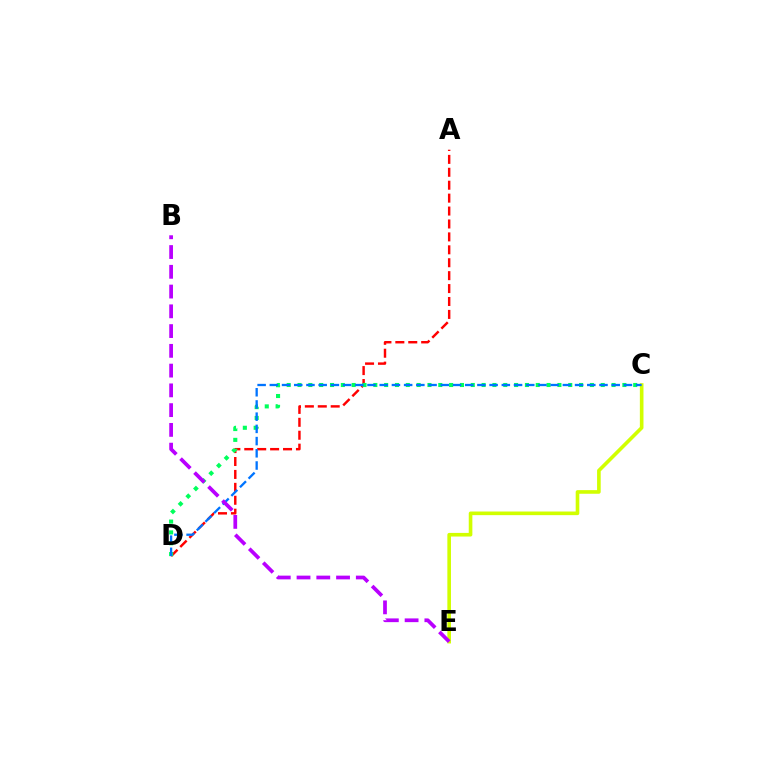{('A', 'D'): [{'color': '#ff0000', 'line_style': 'dashed', 'thickness': 1.76}], ('C', 'E'): [{'color': '#d1ff00', 'line_style': 'solid', 'thickness': 2.61}], ('C', 'D'): [{'color': '#00ff5c', 'line_style': 'dotted', 'thickness': 2.94}, {'color': '#0074ff', 'line_style': 'dashed', 'thickness': 1.66}], ('B', 'E'): [{'color': '#b900ff', 'line_style': 'dashed', 'thickness': 2.68}]}